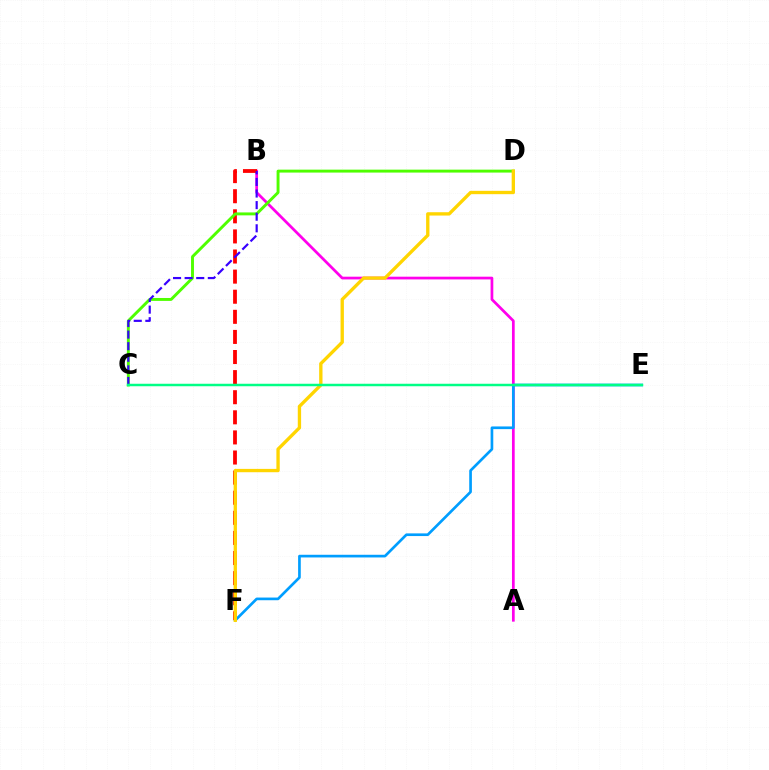{('A', 'B'): [{'color': '#ff00ed', 'line_style': 'solid', 'thickness': 1.96}], ('B', 'F'): [{'color': '#ff0000', 'line_style': 'dashed', 'thickness': 2.73}], ('C', 'D'): [{'color': '#4fff00', 'line_style': 'solid', 'thickness': 2.1}], ('B', 'C'): [{'color': '#3700ff', 'line_style': 'dashed', 'thickness': 1.57}], ('E', 'F'): [{'color': '#009eff', 'line_style': 'solid', 'thickness': 1.93}], ('D', 'F'): [{'color': '#ffd500', 'line_style': 'solid', 'thickness': 2.4}], ('C', 'E'): [{'color': '#00ff86', 'line_style': 'solid', 'thickness': 1.79}]}